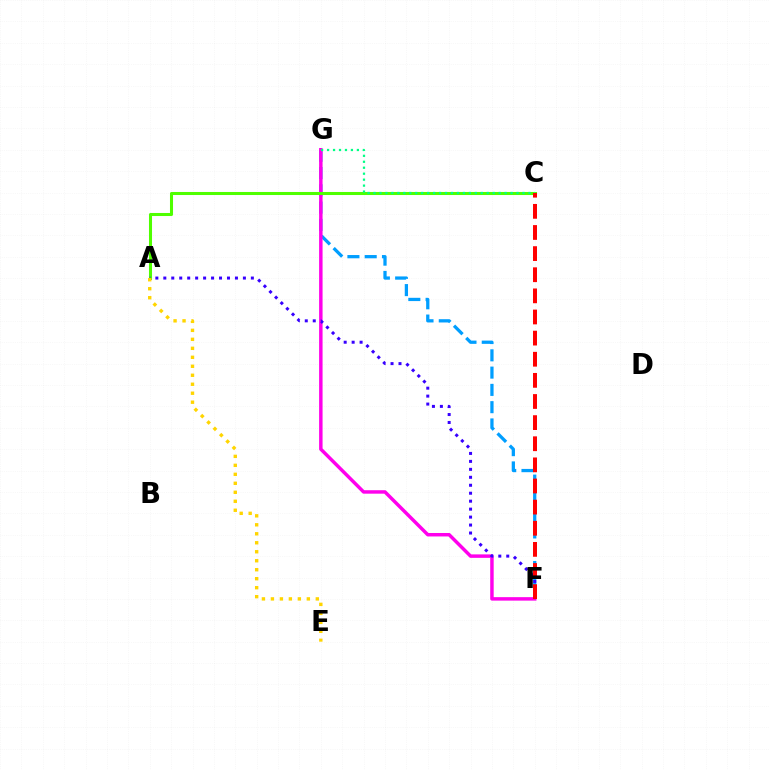{('F', 'G'): [{'color': '#009eff', 'line_style': 'dashed', 'thickness': 2.35}, {'color': '#ff00ed', 'line_style': 'solid', 'thickness': 2.49}], ('A', 'C'): [{'color': '#4fff00', 'line_style': 'solid', 'thickness': 2.2}], ('C', 'G'): [{'color': '#00ff86', 'line_style': 'dotted', 'thickness': 1.62}], ('A', 'F'): [{'color': '#3700ff', 'line_style': 'dotted', 'thickness': 2.16}], ('C', 'F'): [{'color': '#ff0000', 'line_style': 'dashed', 'thickness': 2.87}], ('A', 'E'): [{'color': '#ffd500', 'line_style': 'dotted', 'thickness': 2.44}]}